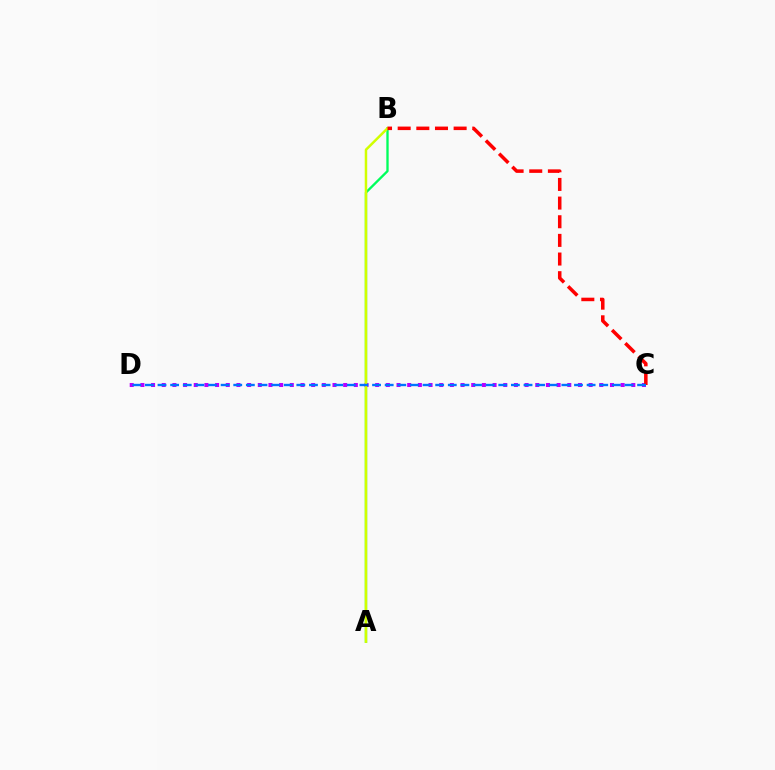{('A', 'B'): [{'color': '#00ff5c', 'line_style': 'solid', 'thickness': 1.68}, {'color': '#d1ff00', 'line_style': 'solid', 'thickness': 1.79}], ('C', 'D'): [{'color': '#b900ff', 'line_style': 'dotted', 'thickness': 2.9}, {'color': '#0074ff', 'line_style': 'dashed', 'thickness': 1.71}], ('B', 'C'): [{'color': '#ff0000', 'line_style': 'dashed', 'thickness': 2.53}]}